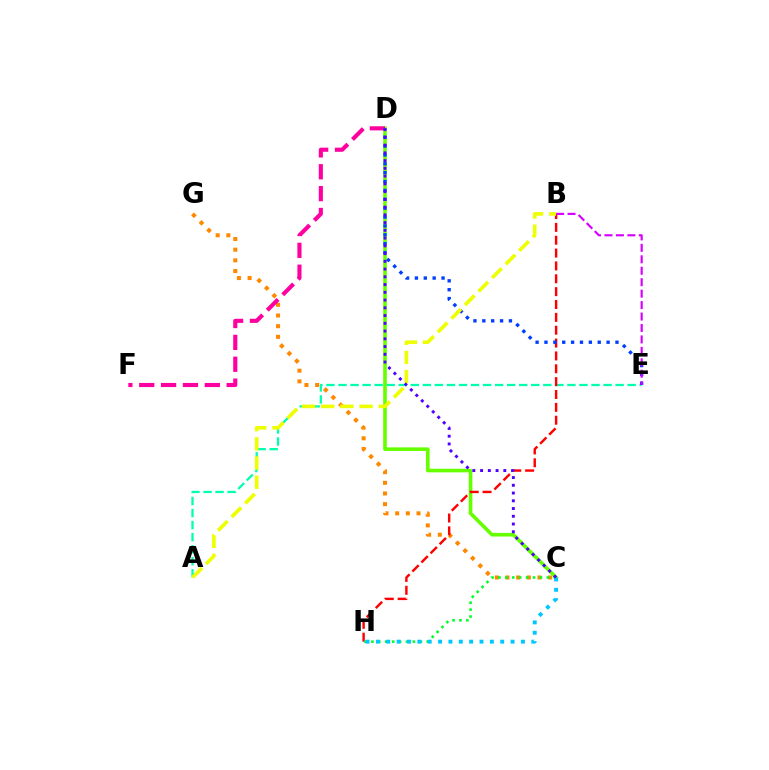{('A', 'E'): [{'color': '#00ffaf', 'line_style': 'dashed', 'thickness': 1.64}], ('C', 'G'): [{'color': '#ff8800', 'line_style': 'dotted', 'thickness': 2.9}], ('C', 'D'): [{'color': '#66ff00', 'line_style': 'solid', 'thickness': 2.6}, {'color': '#4f00ff', 'line_style': 'dotted', 'thickness': 2.11}], ('D', 'F'): [{'color': '#ff00a0', 'line_style': 'dashed', 'thickness': 2.97}], ('B', 'H'): [{'color': '#ff0000', 'line_style': 'dashed', 'thickness': 1.75}], ('C', 'H'): [{'color': '#00ff27', 'line_style': 'dotted', 'thickness': 1.88}, {'color': '#00c7ff', 'line_style': 'dotted', 'thickness': 2.81}], ('D', 'E'): [{'color': '#003fff', 'line_style': 'dotted', 'thickness': 2.41}], ('A', 'B'): [{'color': '#eeff00', 'line_style': 'dashed', 'thickness': 2.61}], ('B', 'E'): [{'color': '#d600ff', 'line_style': 'dashed', 'thickness': 1.55}]}